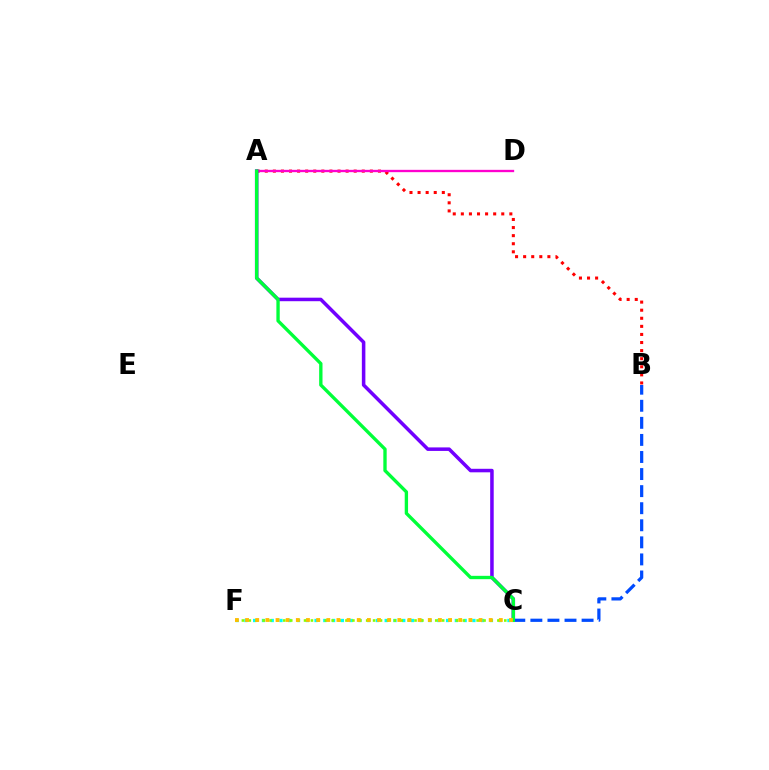{('B', 'C'): [{'color': '#004bff', 'line_style': 'dashed', 'thickness': 2.32}], ('A', 'B'): [{'color': '#ff0000', 'line_style': 'dotted', 'thickness': 2.2}], ('C', 'F'): [{'color': '#00fff6', 'line_style': 'dotted', 'thickness': 2.38}, {'color': '#84ff00', 'line_style': 'dotted', 'thickness': 1.88}, {'color': '#ffbd00', 'line_style': 'dotted', 'thickness': 2.76}], ('A', 'D'): [{'color': '#ff00cf', 'line_style': 'solid', 'thickness': 1.68}], ('A', 'C'): [{'color': '#7200ff', 'line_style': 'solid', 'thickness': 2.54}, {'color': '#00ff39', 'line_style': 'solid', 'thickness': 2.41}]}